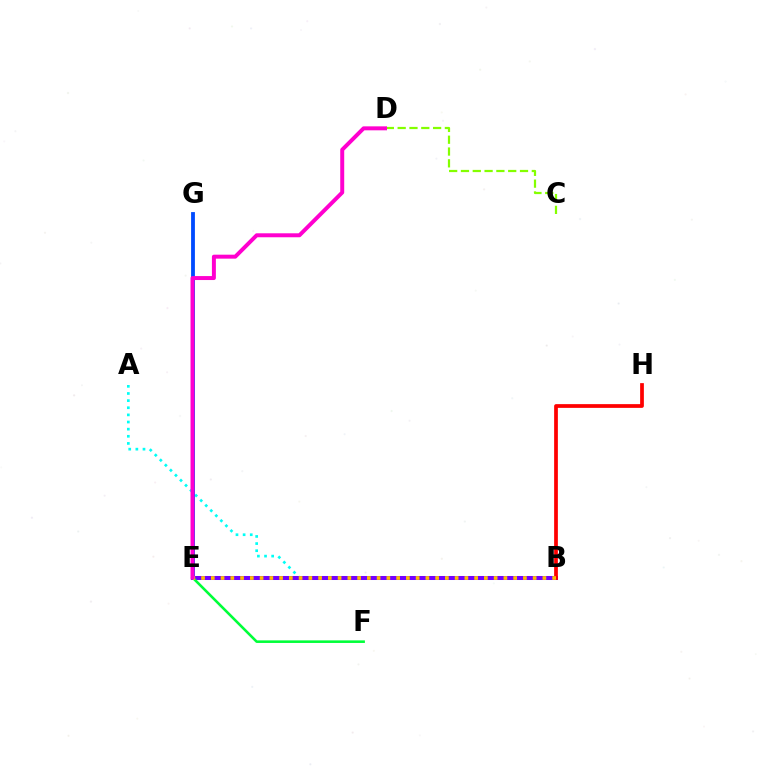{('A', 'B'): [{'color': '#00fff6', 'line_style': 'dotted', 'thickness': 1.94}], ('E', 'G'): [{'color': '#004bff', 'line_style': 'solid', 'thickness': 2.75}], ('B', 'E'): [{'color': '#7200ff', 'line_style': 'solid', 'thickness': 2.89}, {'color': '#ffbd00', 'line_style': 'dotted', 'thickness': 2.65}], ('E', 'F'): [{'color': '#00ff39', 'line_style': 'solid', 'thickness': 1.86}], ('C', 'D'): [{'color': '#84ff00', 'line_style': 'dashed', 'thickness': 1.6}], ('B', 'H'): [{'color': '#ff0000', 'line_style': 'solid', 'thickness': 2.69}], ('D', 'E'): [{'color': '#ff00cf', 'line_style': 'solid', 'thickness': 2.86}]}